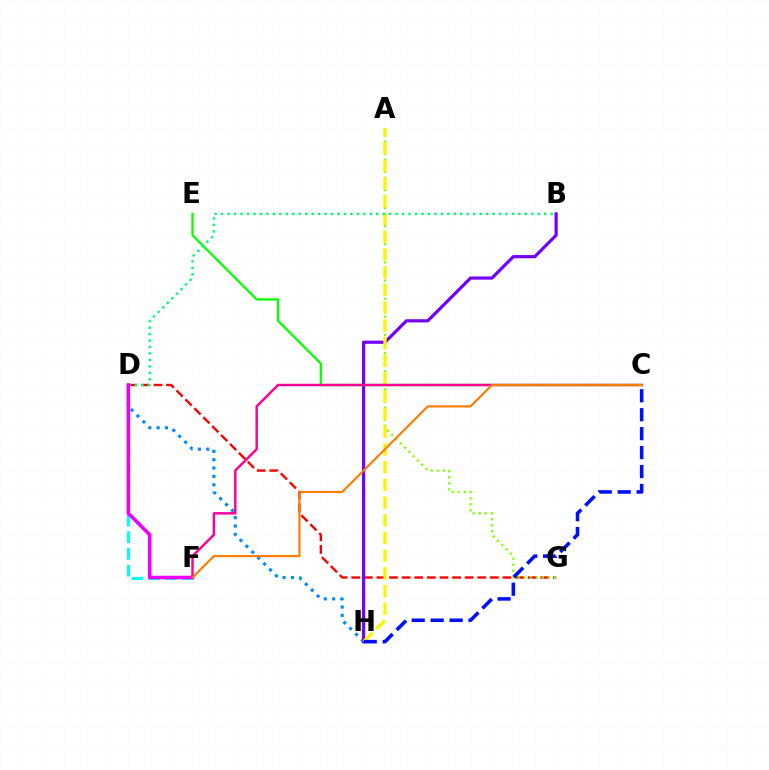{('D', 'F'): [{'color': '#00fff6', 'line_style': 'dashed', 'thickness': 2.27}, {'color': '#ee00ff', 'line_style': 'solid', 'thickness': 2.56}], ('D', 'H'): [{'color': '#008cff', 'line_style': 'dotted', 'thickness': 2.27}], ('C', 'E'): [{'color': '#08ff00', 'line_style': 'solid', 'thickness': 1.66}], ('D', 'G'): [{'color': '#ff0000', 'line_style': 'dashed', 'thickness': 1.71}], ('B', 'H'): [{'color': '#7200ff', 'line_style': 'solid', 'thickness': 2.3}], ('A', 'G'): [{'color': '#84ff00', 'line_style': 'dotted', 'thickness': 1.64}], ('A', 'H'): [{'color': '#fcf500', 'line_style': 'dashed', 'thickness': 2.41}], ('C', 'H'): [{'color': '#0010ff', 'line_style': 'dashed', 'thickness': 2.57}], ('B', 'D'): [{'color': '#00ff74', 'line_style': 'dotted', 'thickness': 1.76}], ('C', 'F'): [{'color': '#ff0094', 'line_style': 'solid', 'thickness': 1.76}, {'color': '#ff7c00', 'line_style': 'solid', 'thickness': 1.54}]}